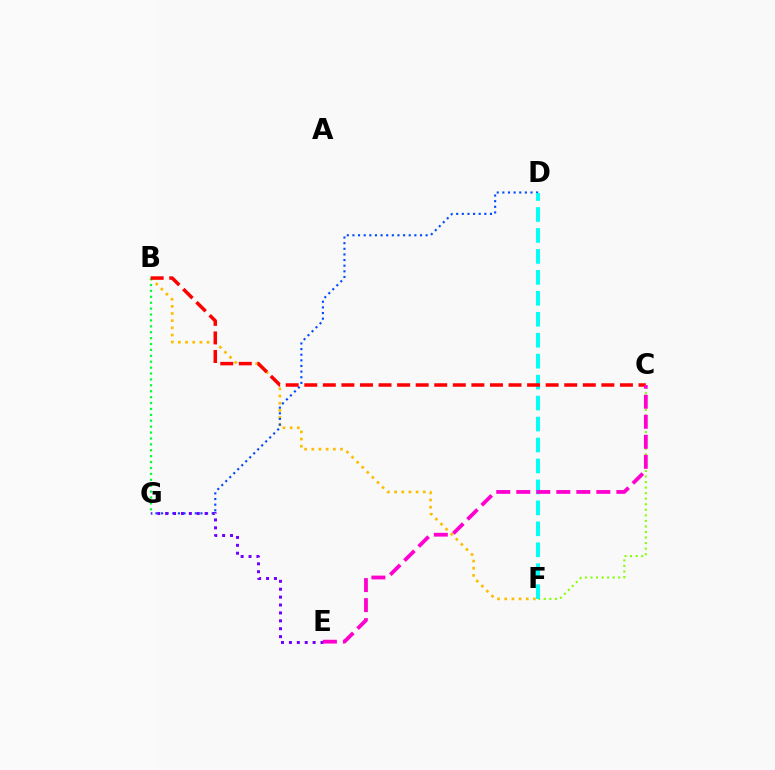{('B', 'F'): [{'color': '#ffbd00', 'line_style': 'dotted', 'thickness': 1.95}], ('D', 'G'): [{'color': '#004bff', 'line_style': 'dotted', 'thickness': 1.53}], ('B', 'G'): [{'color': '#00ff39', 'line_style': 'dotted', 'thickness': 1.6}], ('C', 'F'): [{'color': '#84ff00', 'line_style': 'dotted', 'thickness': 1.51}], ('E', 'G'): [{'color': '#7200ff', 'line_style': 'dotted', 'thickness': 2.15}], ('D', 'F'): [{'color': '#00fff6', 'line_style': 'dashed', 'thickness': 2.85}], ('B', 'C'): [{'color': '#ff0000', 'line_style': 'dashed', 'thickness': 2.52}], ('C', 'E'): [{'color': '#ff00cf', 'line_style': 'dashed', 'thickness': 2.72}]}